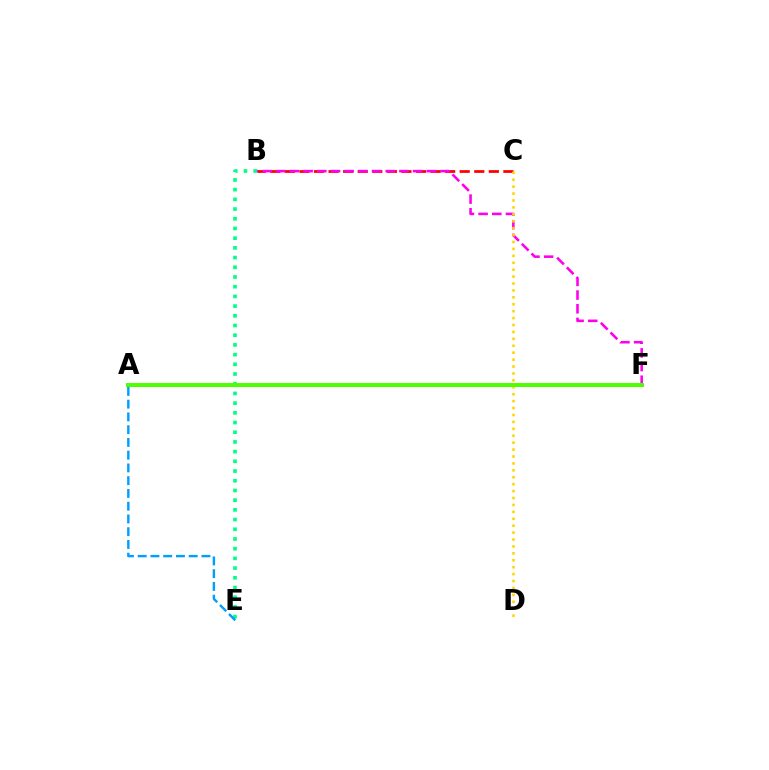{('A', 'F'): [{'color': '#3700ff', 'line_style': 'solid', 'thickness': 2.08}, {'color': '#4fff00', 'line_style': 'solid', 'thickness': 2.85}], ('B', 'C'): [{'color': '#ff0000', 'line_style': 'dashed', 'thickness': 1.98}], ('B', 'F'): [{'color': '#ff00ed', 'line_style': 'dashed', 'thickness': 1.86}], ('B', 'E'): [{'color': '#00ff86', 'line_style': 'dotted', 'thickness': 2.64}], ('C', 'D'): [{'color': '#ffd500', 'line_style': 'dotted', 'thickness': 1.88}], ('A', 'E'): [{'color': '#009eff', 'line_style': 'dashed', 'thickness': 1.73}]}